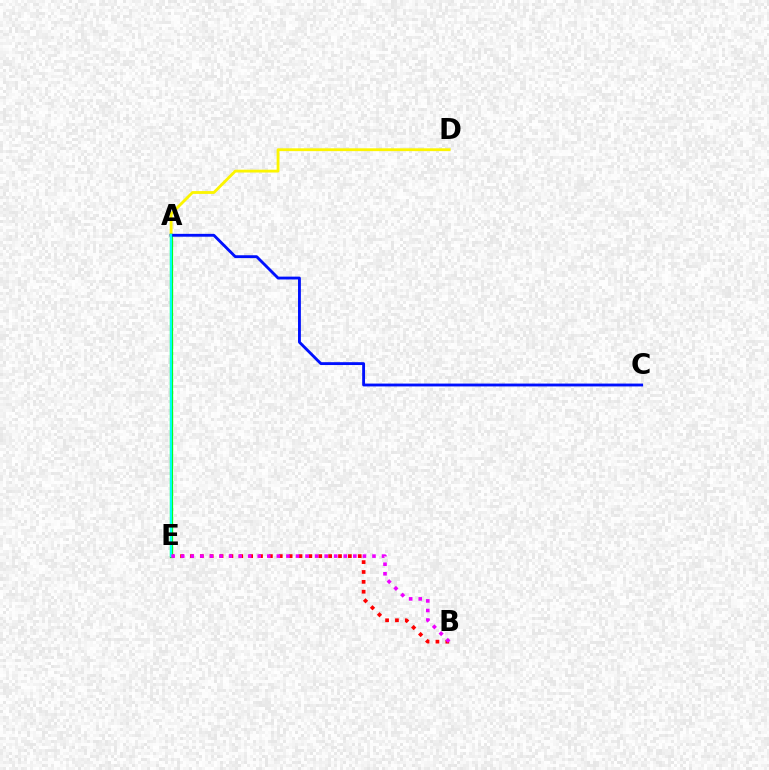{('B', 'E'): [{'color': '#ff0000', 'line_style': 'dotted', 'thickness': 2.68}, {'color': '#ee00ff', 'line_style': 'dotted', 'thickness': 2.6}], ('A', 'D'): [{'color': '#fcf500', 'line_style': 'solid', 'thickness': 2.04}], ('A', 'E'): [{'color': '#08ff00', 'line_style': 'solid', 'thickness': 2.34}, {'color': '#00fff6', 'line_style': 'solid', 'thickness': 1.65}], ('A', 'C'): [{'color': '#0010ff', 'line_style': 'solid', 'thickness': 2.05}]}